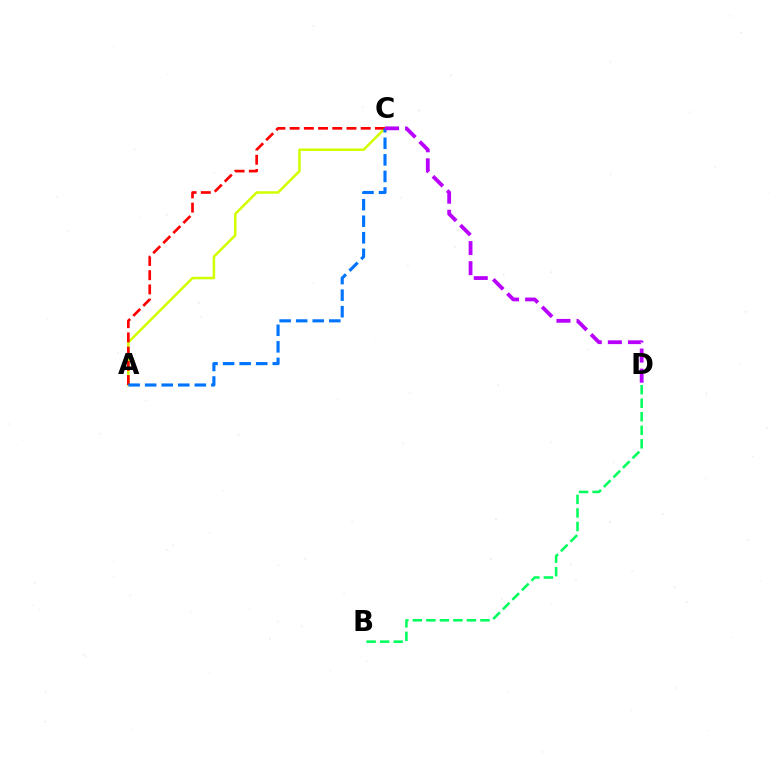{('A', 'C'): [{'color': '#d1ff00', 'line_style': 'solid', 'thickness': 1.82}, {'color': '#ff0000', 'line_style': 'dashed', 'thickness': 1.93}, {'color': '#0074ff', 'line_style': 'dashed', 'thickness': 2.25}], ('B', 'D'): [{'color': '#00ff5c', 'line_style': 'dashed', 'thickness': 1.84}], ('C', 'D'): [{'color': '#b900ff', 'line_style': 'dashed', 'thickness': 2.73}]}